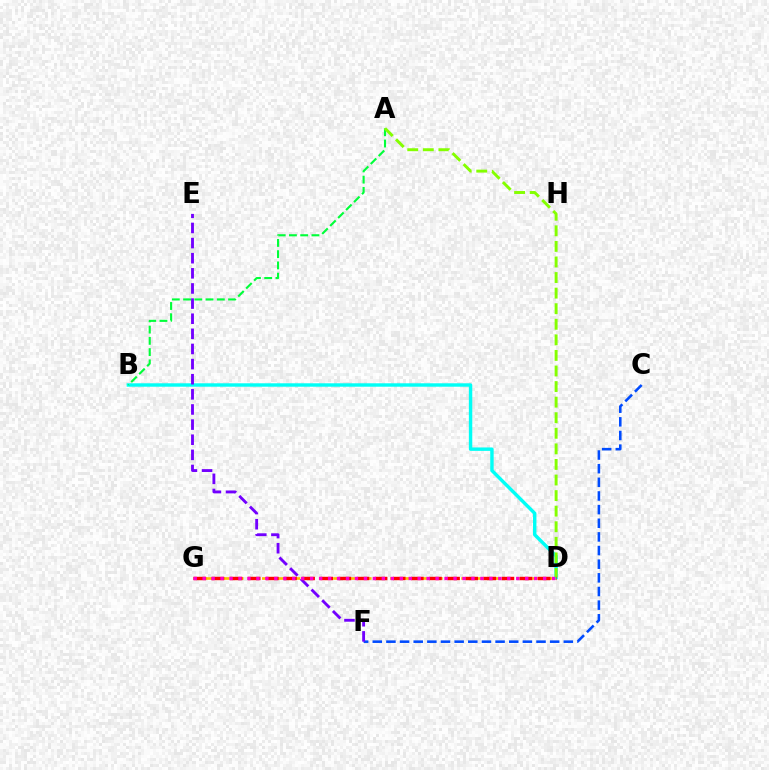{('D', 'G'): [{'color': '#ffbd00', 'line_style': 'dashed', 'thickness': 1.93}, {'color': '#ff0000', 'line_style': 'dashed', 'thickness': 2.46}, {'color': '#ff00cf', 'line_style': 'dotted', 'thickness': 2.43}], ('B', 'D'): [{'color': '#00fff6', 'line_style': 'solid', 'thickness': 2.46}], ('A', 'B'): [{'color': '#00ff39', 'line_style': 'dashed', 'thickness': 1.53}], ('C', 'F'): [{'color': '#004bff', 'line_style': 'dashed', 'thickness': 1.85}], ('E', 'F'): [{'color': '#7200ff', 'line_style': 'dashed', 'thickness': 2.05}], ('A', 'D'): [{'color': '#84ff00', 'line_style': 'dashed', 'thickness': 2.12}]}